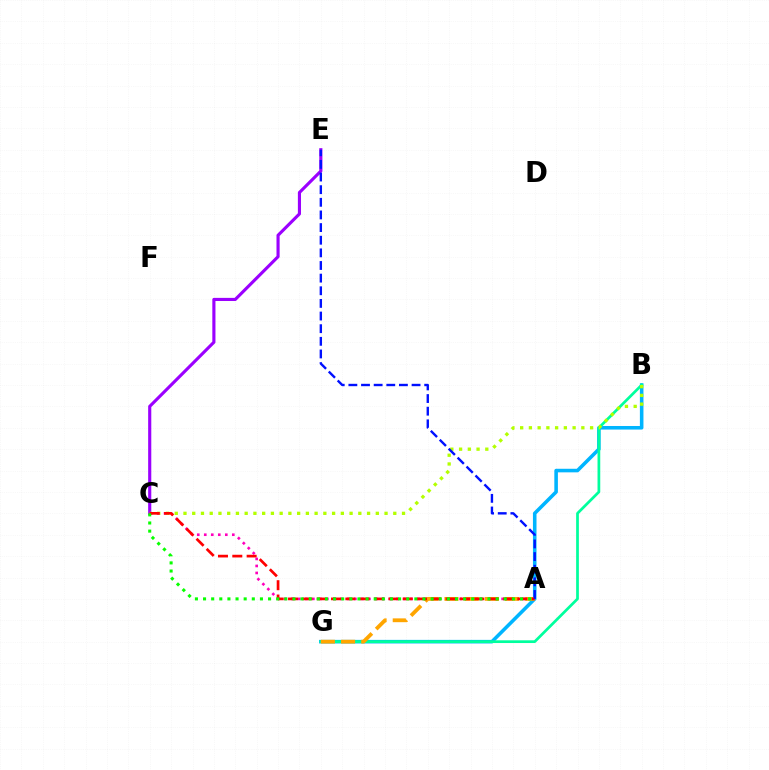{('C', 'E'): [{'color': '#9b00ff', 'line_style': 'solid', 'thickness': 2.25}], ('B', 'G'): [{'color': '#00b5ff', 'line_style': 'solid', 'thickness': 2.57}, {'color': '#00ff9d', 'line_style': 'solid', 'thickness': 1.96}], ('B', 'C'): [{'color': '#b3ff00', 'line_style': 'dotted', 'thickness': 2.38}], ('A', 'C'): [{'color': '#ff00bd', 'line_style': 'dotted', 'thickness': 1.9}, {'color': '#ff0000', 'line_style': 'dashed', 'thickness': 1.95}, {'color': '#08ff00', 'line_style': 'dotted', 'thickness': 2.21}], ('A', 'G'): [{'color': '#ffa500', 'line_style': 'dashed', 'thickness': 2.74}], ('A', 'E'): [{'color': '#0010ff', 'line_style': 'dashed', 'thickness': 1.72}]}